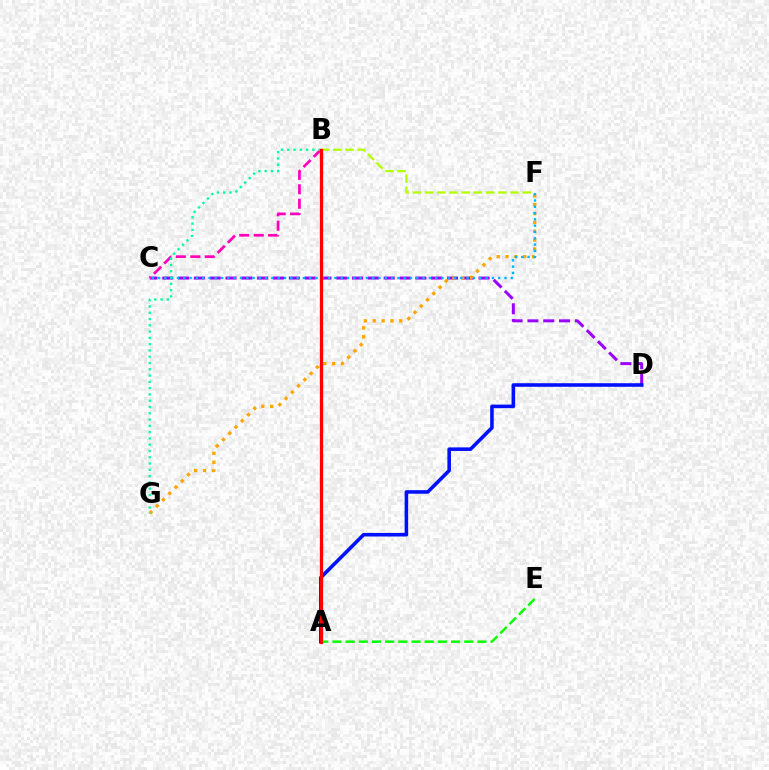{('C', 'D'): [{'color': '#9b00ff', 'line_style': 'dashed', 'thickness': 2.15}], ('F', 'G'): [{'color': '#ffa500', 'line_style': 'dotted', 'thickness': 2.41}], ('A', 'D'): [{'color': '#0010ff', 'line_style': 'solid', 'thickness': 2.57}], ('B', 'C'): [{'color': '#ff00bd', 'line_style': 'dashed', 'thickness': 1.96}], ('A', 'E'): [{'color': '#08ff00', 'line_style': 'dashed', 'thickness': 1.79}], ('C', 'F'): [{'color': '#00b5ff', 'line_style': 'dotted', 'thickness': 1.71}], ('B', 'G'): [{'color': '#00ff9d', 'line_style': 'dotted', 'thickness': 1.71}], ('B', 'F'): [{'color': '#b3ff00', 'line_style': 'dashed', 'thickness': 1.66}], ('A', 'B'): [{'color': '#ff0000', 'line_style': 'solid', 'thickness': 2.33}]}